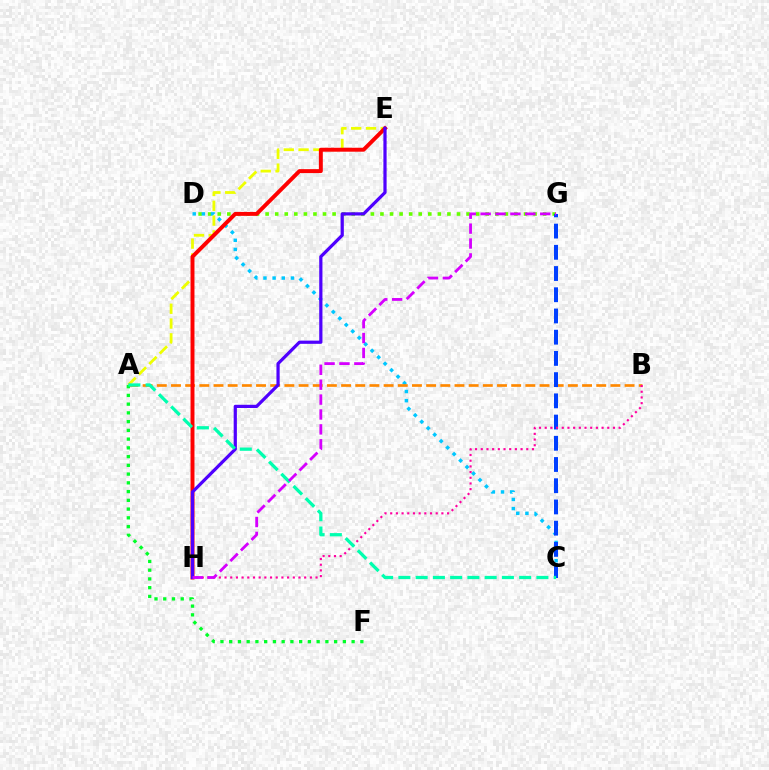{('D', 'G'): [{'color': '#66ff00', 'line_style': 'dotted', 'thickness': 2.6}], ('C', 'D'): [{'color': '#00c7ff', 'line_style': 'dotted', 'thickness': 2.49}], ('A', 'B'): [{'color': '#ff8800', 'line_style': 'dashed', 'thickness': 1.93}], ('C', 'G'): [{'color': '#003fff', 'line_style': 'dashed', 'thickness': 2.88}], ('B', 'H'): [{'color': '#ff00a0', 'line_style': 'dotted', 'thickness': 1.55}], ('A', 'E'): [{'color': '#eeff00', 'line_style': 'dashed', 'thickness': 2.01}], ('E', 'H'): [{'color': '#ff0000', 'line_style': 'solid', 'thickness': 2.84}, {'color': '#4f00ff', 'line_style': 'solid', 'thickness': 2.32}], ('A', 'F'): [{'color': '#00ff27', 'line_style': 'dotted', 'thickness': 2.38}], ('A', 'C'): [{'color': '#00ffaf', 'line_style': 'dashed', 'thickness': 2.34}], ('G', 'H'): [{'color': '#d600ff', 'line_style': 'dashed', 'thickness': 2.02}]}